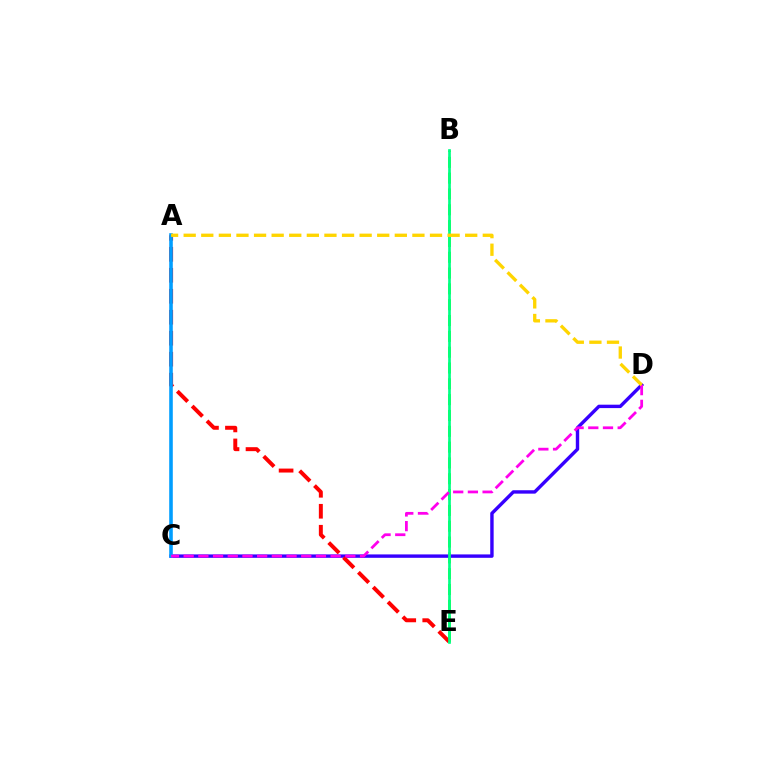{('B', 'E'): [{'color': '#4fff00', 'line_style': 'dashed', 'thickness': 2.15}, {'color': '#00ff86', 'line_style': 'solid', 'thickness': 1.94}], ('C', 'D'): [{'color': '#3700ff', 'line_style': 'solid', 'thickness': 2.45}, {'color': '#ff00ed', 'line_style': 'dashed', 'thickness': 2.0}], ('A', 'E'): [{'color': '#ff0000', 'line_style': 'dashed', 'thickness': 2.85}], ('A', 'C'): [{'color': '#009eff', 'line_style': 'solid', 'thickness': 2.58}], ('A', 'D'): [{'color': '#ffd500', 'line_style': 'dashed', 'thickness': 2.39}]}